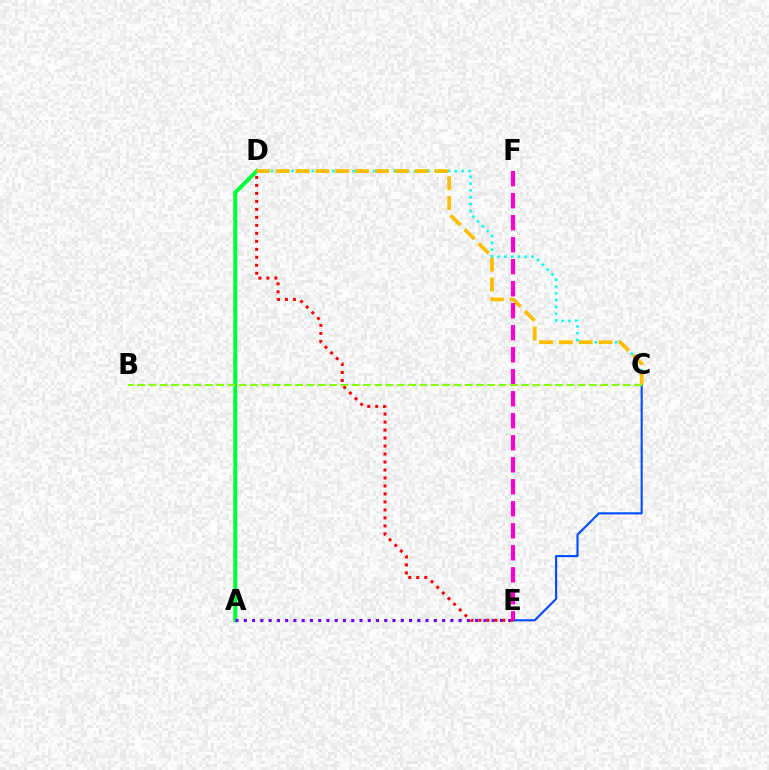{('A', 'D'): [{'color': '#00ff39', 'line_style': 'solid', 'thickness': 2.87}], ('A', 'E'): [{'color': '#7200ff', 'line_style': 'dotted', 'thickness': 2.24}], ('C', 'E'): [{'color': '#004bff', 'line_style': 'solid', 'thickness': 1.52}], ('D', 'E'): [{'color': '#ff0000', 'line_style': 'dotted', 'thickness': 2.17}], ('C', 'D'): [{'color': '#00fff6', 'line_style': 'dotted', 'thickness': 1.85}, {'color': '#ffbd00', 'line_style': 'dashed', 'thickness': 2.69}], ('E', 'F'): [{'color': '#ff00cf', 'line_style': 'dashed', 'thickness': 2.99}], ('B', 'C'): [{'color': '#84ff00', 'line_style': 'dashed', 'thickness': 1.53}]}